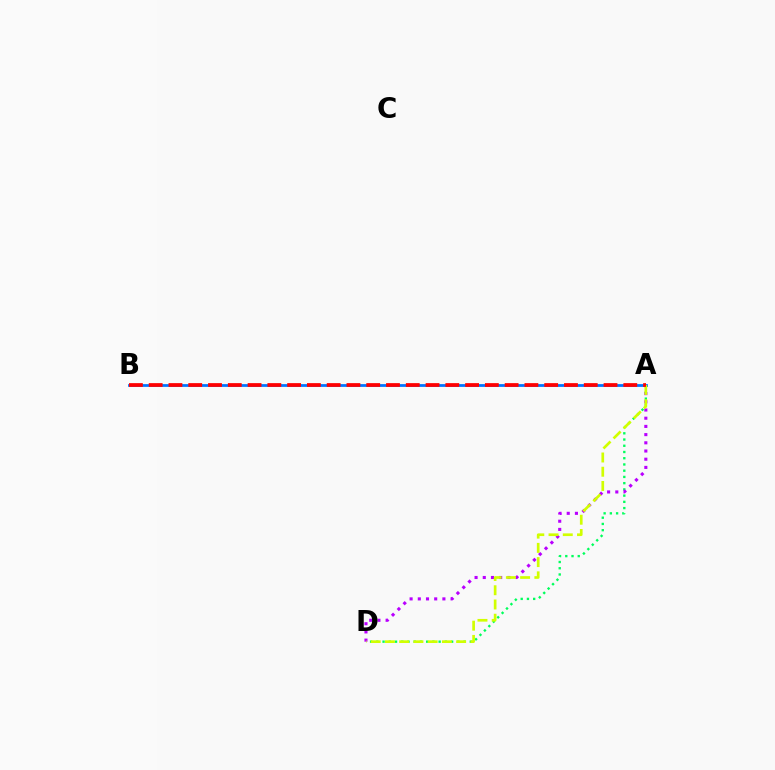{('A', 'D'): [{'color': '#00ff5c', 'line_style': 'dotted', 'thickness': 1.69}, {'color': '#b900ff', 'line_style': 'dotted', 'thickness': 2.23}, {'color': '#d1ff00', 'line_style': 'dashed', 'thickness': 1.93}], ('A', 'B'): [{'color': '#0074ff', 'line_style': 'solid', 'thickness': 1.98}, {'color': '#ff0000', 'line_style': 'dashed', 'thickness': 2.69}]}